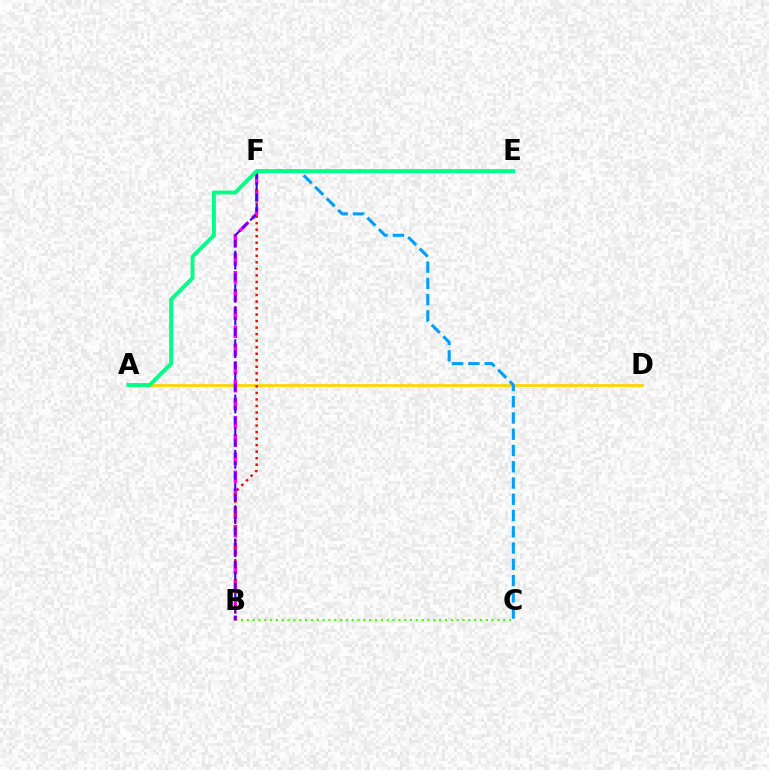{('A', 'D'): [{'color': '#ffd500', 'line_style': 'solid', 'thickness': 2.02}], ('B', 'C'): [{'color': '#4fff00', 'line_style': 'dotted', 'thickness': 1.58}], ('B', 'F'): [{'color': '#ff00ed', 'line_style': 'dashed', 'thickness': 2.46}, {'color': '#ff0000', 'line_style': 'dotted', 'thickness': 1.77}, {'color': '#3700ff', 'line_style': 'dashed', 'thickness': 1.5}], ('C', 'F'): [{'color': '#009eff', 'line_style': 'dashed', 'thickness': 2.21}], ('A', 'E'): [{'color': '#00ff86', 'line_style': 'solid', 'thickness': 2.8}]}